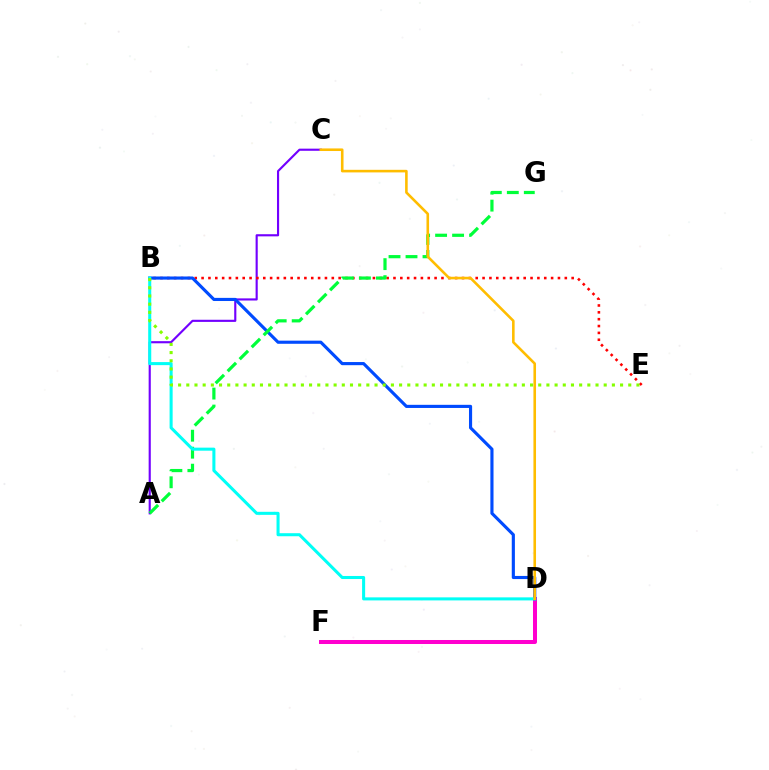{('D', 'F'): [{'color': '#ff00cf', 'line_style': 'solid', 'thickness': 2.88}], ('A', 'C'): [{'color': '#7200ff', 'line_style': 'solid', 'thickness': 1.54}], ('B', 'E'): [{'color': '#ff0000', 'line_style': 'dotted', 'thickness': 1.86}, {'color': '#84ff00', 'line_style': 'dotted', 'thickness': 2.22}], ('B', 'D'): [{'color': '#004bff', 'line_style': 'solid', 'thickness': 2.26}, {'color': '#00fff6', 'line_style': 'solid', 'thickness': 2.19}], ('A', 'G'): [{'color': '#00ff39', 'line_style': 'dashed', 'thickness': 2.31}], ('C', 'D'): [{'color': '#ffbd00', 'line_style': 'solid', 'thickness': 1.87}]}